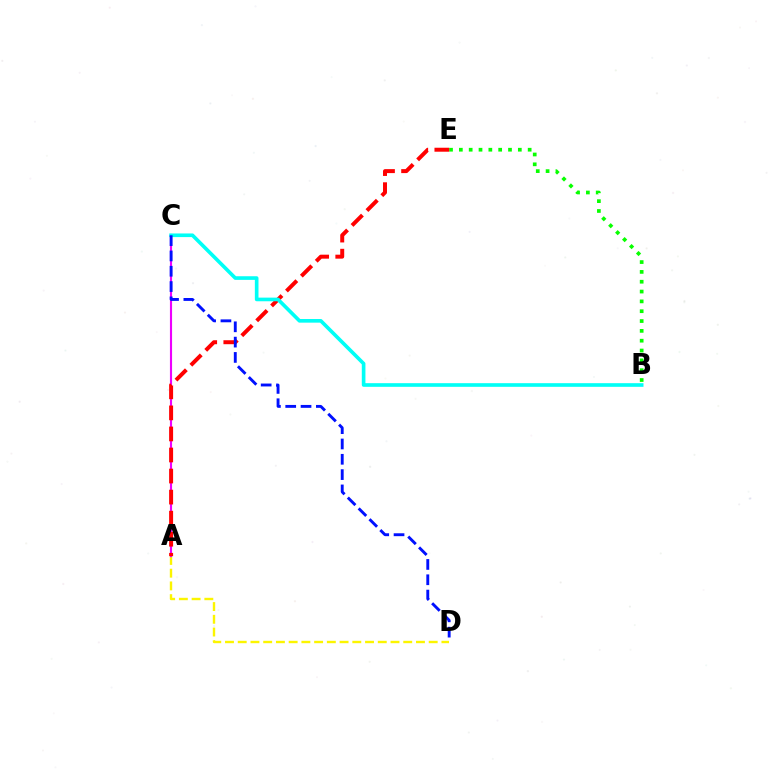{('B', 'E'): [{'color': '#08ff00', 'line_style': 'dotted', 'thickness': 2.67}], ('A', 'D'): [{'color': '#fcf500', 'line_style': 'dashed', 'thickness': 1.73}], ('A', 'C'): [{'color': '#ee00ff', 'line_style': 'solid', 'thickness': 1.54}], ('A', 'E'): [{'color': '#ff0000', 'line_style': 'dashed', 'thickness': 2.86}], ('B', 'C'): [{'color': '#00fff6', 'line_style': 'solid', 'thickness': 2.62}], ('C', 'D'): [{'color': '#0010ff', 'line_style': 'dashed', 'thickness': 2.08}]}